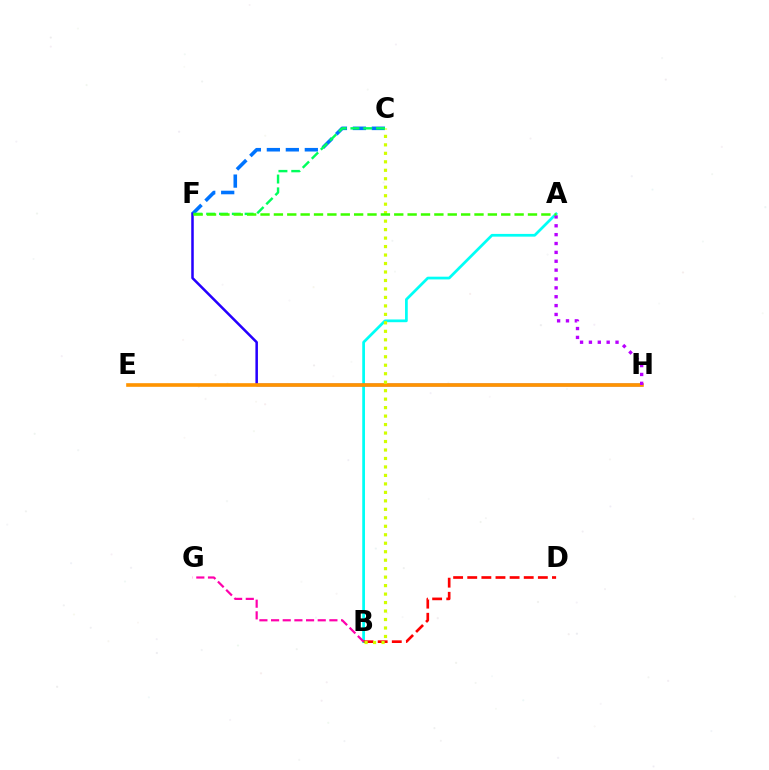{('A', 'B'): [{'color': '#00fff6', 'line_style': 'solid', 'thickness': 1.97}], ('B', 'G'): [{'color': '#ff00ac', 'line_style': 'dashed', 'thickness': 1.58}], ('C', 'F'): [{'color': '#0074ff', 'line_style': 'dashed', 'thickness': 2.58}, {'color': '#00ff5c', 'line_style': 'dashed', 'thickness': 1.74}], ('F', 'H'): [{'color': '#2500ff', 'line_style': 'solid', 'thickness': 1.82}], ('E', 'H'): [{'color': '#ff9400', 'line_style': 'solid', 'thickness': 2.61}], ('B', 'D'): [{'color': '#ff0000', 'line_style': 'dashed', 'thickness': 1.92}], ('B', 'C'): [{'color': '#d1ff00', 'line_style': 'dotted', 'thickness': 2.3}], ('A', 'H'): [{'color': '#b900ff', 'line_style': 'dotted', 'thickness': 2.41}], ('A', 'F'): [{'color': '#3dff00', 'line_style': 'dashed', 'thickness': 1.82}]}